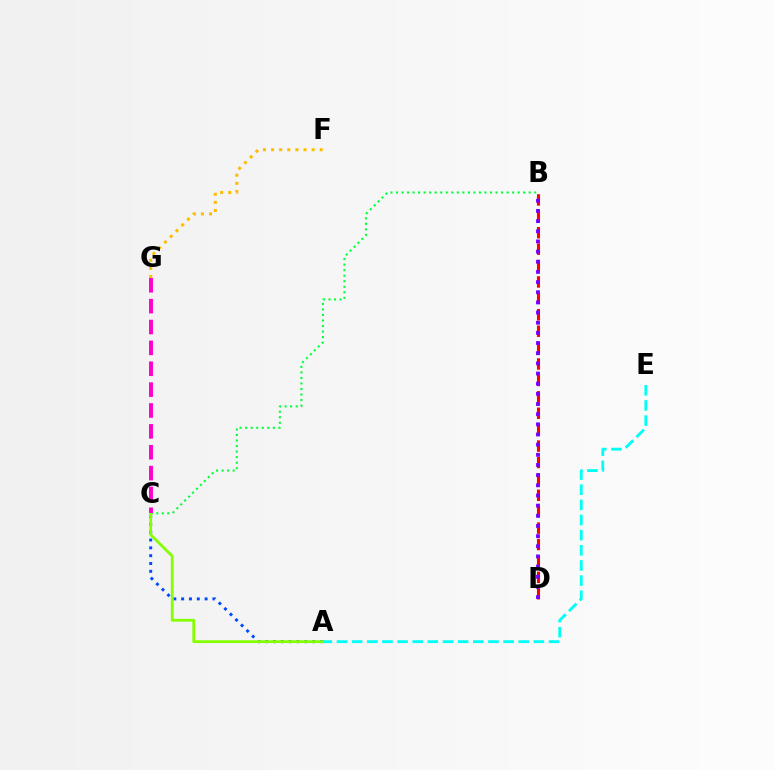{('B', 'C'): [{'color': '#00ff39', 'line_style': 'dotted', 'thickness': 1.5}], ('A', 'C'): [{'color': '#004bff', 'line_style': 'dotted', 'thickness': 2.13}, {'color': '#84ff00', 'line_style': 'solid', 'thickness': 2.01}], ('F', 'G'): [{'color': '#ffbd00', 'line_style': 'dotted', 'thickness': 2.2}], ('A', 'E'): [{'color': '#00fff6', 'line_style': 'dashed', 'thickness': 2.06}], ('C', 'G'): [{'color': '#ff00cf', 'line_style': 'dashed', 'thickness': 2.83}], ('B', 'D'): [{'color': '#ff0000', 'line_style': 'dashed', 'thickness': 2.23}, {'color': '#7200ff', 'line_style': 'dotted', 'thickness': 2.76}]}